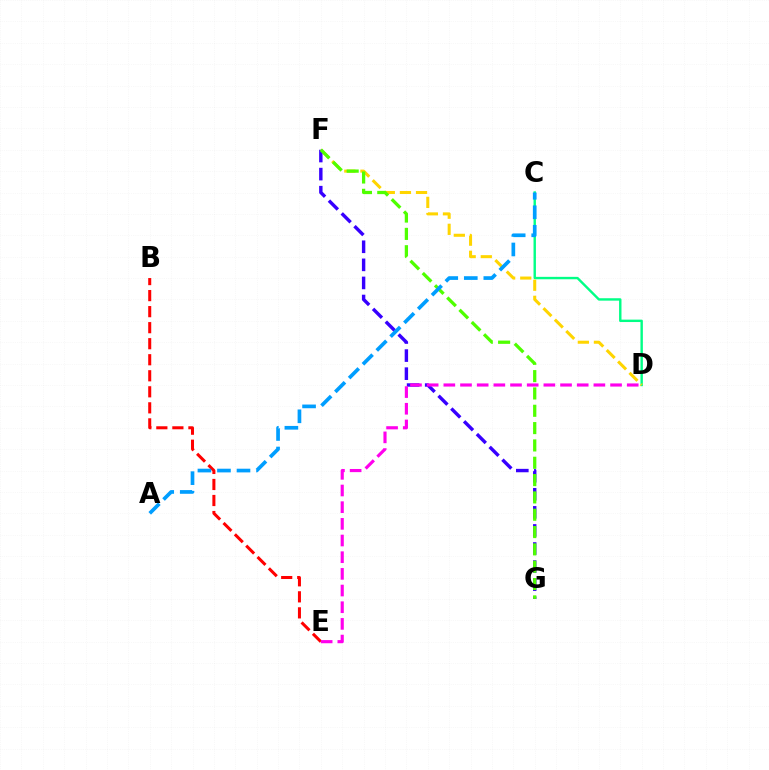{('C', 'D'): [{'color': '#00ff86', 'line_style': 'solid', 'thickness': 1.74}], ('D', 'F'): [{'color': '#ffd500', 'line_style': 'dashed', 'thickness': 2.19}], ('B', 'E'): [{'color': '#ff0000', 'line_style': 'dashed', 'thickness': 2.18}], ('F', 'G'): [{'color': '#3700ff', 'line_style': 'dashed', 'thickness': 2.46}, {'color': '#4fff00', 'line_style': 'dashed', 'thickness': 2.35}], ('D', 'E'): [{'color': '#ff00ed', 'line_style': 'dashed', 'thickness': 2.27}], ('A', 'C'): [{'color': '#009eff', 'line_style': 'dashed', 'thickness': 2.65}]}